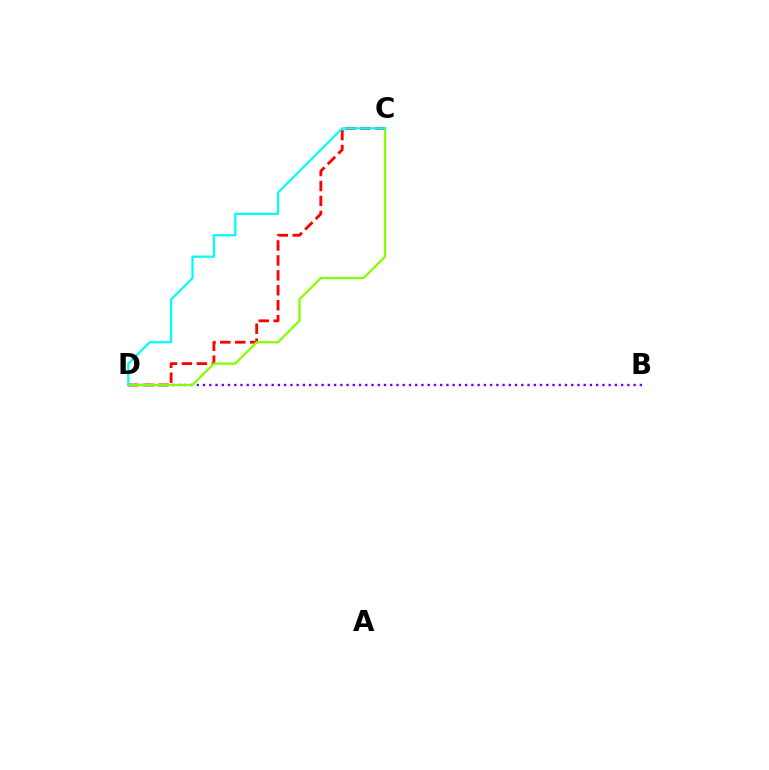{('B', 'D'): [{'color': '#7200ff', 'line_style': 'dotted', 'thickness': 1.7}], ('C', 'D'): [{'color': '#ff0000', 'line_style': 'dashed', 'thickness': 2.03}, {'color': '#84ff00', 'line_style': 'solid', 'thickness': 1.64}, {'color': '#00fff6', 'line_style': 'solid', 'thickness': 1.62}]}